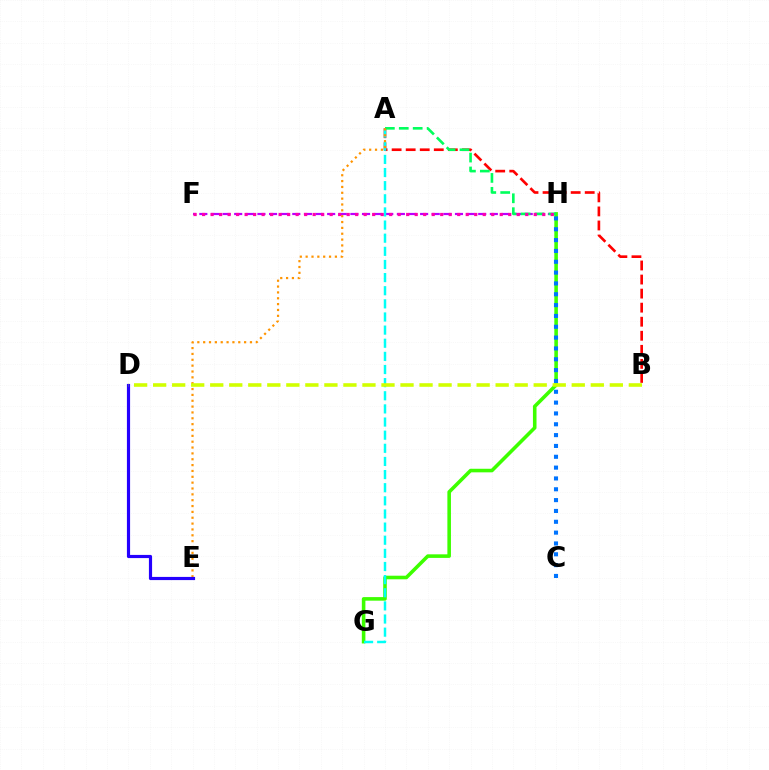{('F', 'H'): [{'color': '#b900ff', 'line_style': 'dashed', 'thickness': 1.58}, {'color': '#ff00ac', 'line_style': 'dotted', 'thickness': 2.31}], ('A', 'B'): [{'color': '#ff0000', 'line_style': 'dashed', 'thickness': 1.91}], ('G', 'H'): [{'color': '#3dff00', 'line_style': 'solid', 'thickness': 2.57}], ('A', 'G'): [{'color': '#00fff6', 'line_style': 'dashed', 'thickness': 1.78}], ('A', 'H'): [{'color': '#00ff5c', 'line_style': 'dashed', 'thickness': 1.89}], ('A', 'E'): [{'color': '#ff9400', 'line_style': 'dotted', 'thickness': 1.59}], ('D', 'E'): [{'color': '#2500ff', 'line_style': 'solid', 'thickness': 2.28}], ('B', 'D'): [{'color': '#d1ff00', 'line_style': 'dashed', 'thickness': 2.58}], ('C', 'H'): [{'color': '#0074ff', 'line_style': 'dotted', 'thickness': 2.94}]}